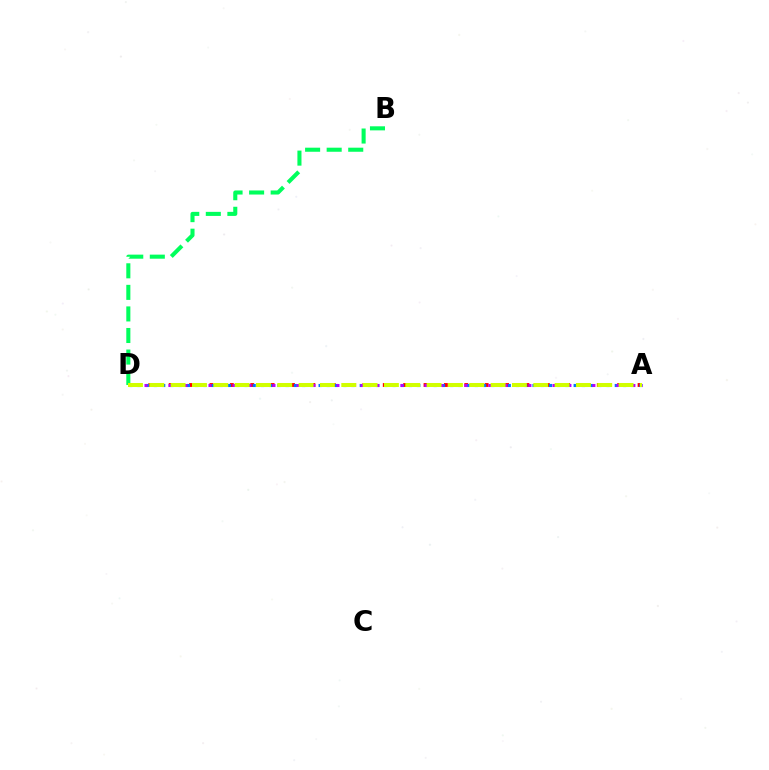{('B', 'D'): [{'color': '#00ff5c', 'line_style': 'dashed', 'thickness': 2.93}], ('A', 'D'): [{'color': '#ff0000', 'line_style': 'dotted', 'thickness': 2.77}, {'color': '#0074ff', 'line_style': 'dotted', 'thickness': 2.24}, {'color': '#b900ff', 'line_style': 'dotted', 'thickness': 2.17}, {'color': '#d1ff00', 'line_style': 'dashed', 'thickness': 2.9}]}